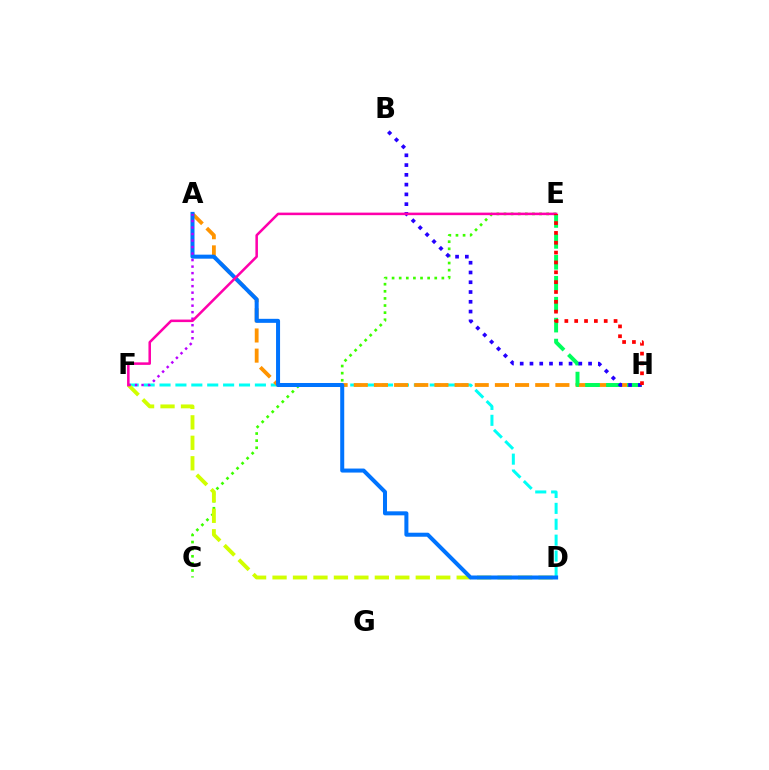{('C', 'E'): [{'color': '#3dff00', 'line_style': 'dotted', 'thickness': 1.93}], ('D', 'F'): [{'color': '#00fff6', 'line_style': 'dashed', 'thickness': 2.16}, {'color': '#d1ff00', 'line_style': 'dashed', 'thickness': 2.78}], ('A', 'H'): [{'color': '#ff9400', 'line_style': 'dashed', 'thickness': 2.74}], ('A', 'D'): [{'color': '#0074ff', 'line_style': 'solid', 'thickness': 2.89}], ('A', 'F'): [{'color': '#b900ff', 'line_style': 'dotted', 'thickness': 1.77}], ('E', 'H'): [{'color': '#00ff5c', 'line_style': 'dashed', 'thickness': 2.84}, {'color': '#ff0000', 'line_style': 'dotted', 'thickness': 2.67}], ('B', 'H'): [{'color': '#2500ff', 'line_style': 'dotted', 'thickness': 2.65}], ('E', 'F'): [{'color': '#ff00ac', 'line_style': 'solid', 'thickness': 1.83}]}